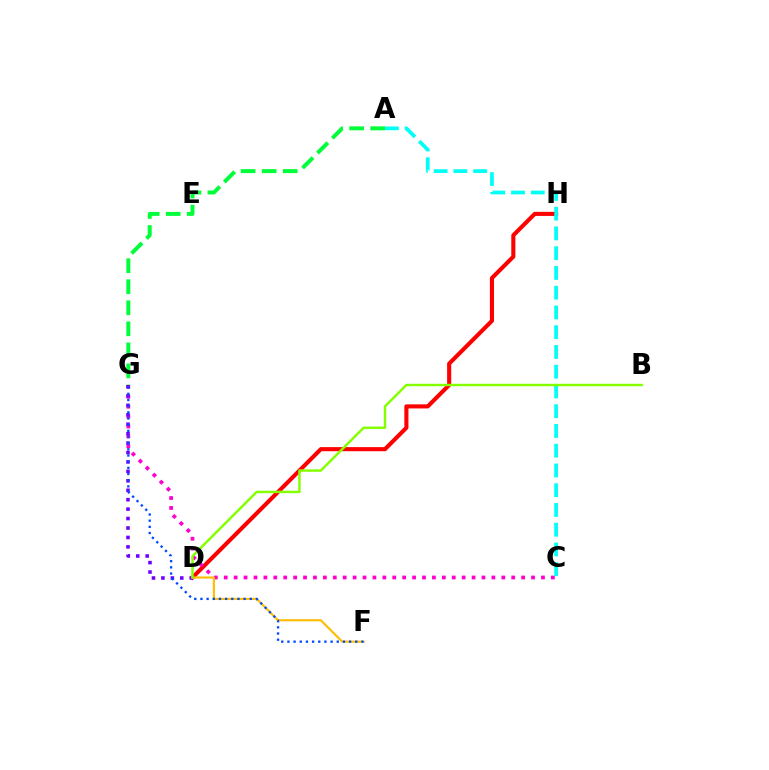{('D', 'H'): [{'color': '#ff0000', 'line_style': 'solid', 'thickness': 2.95}], ('C', 'G'): [{'color': '#ff00cf', 'line_style': 'dotted', 'thickness': 2.69}], ('A', 'C'): [{'color': '#00fff6', 'line_style': 'dashed', 'thickness': 2.68}], ('D', 'G'): [{'color': '#7200ff', 'line_style': 'dotted', 'thickness': 2.56}], ('D', 'F'): [{'color': '#ffbd00', 'line_style': 'solid', 'thickness': 1.54}], ('A', 'G'): [{'color': '#00ff39', 'line_style': 'dashed', 'thickness': 2.86}], ('B', 'D'): [{'color': '#84ff00', 'line_style': 'solid', 'thickness': 1.76}], ('F', 'G'): [{'color': '#004bff', 'line_style': 'dotted', 'thickness': 1.68}]}